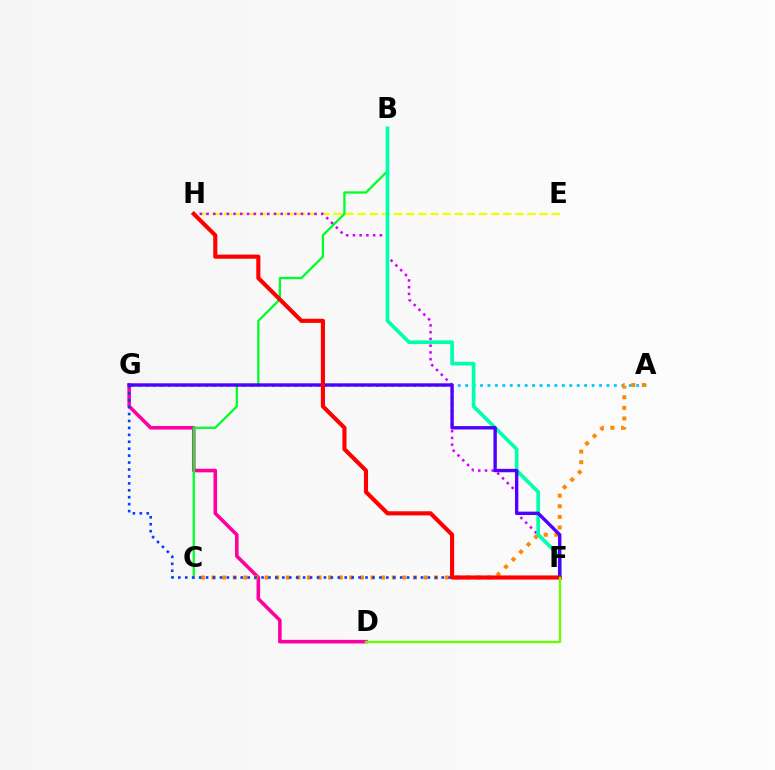{('D', 'G'): [{'color': '#ff00a0', 'line_style': 'solid', 'thickness': 2.58}], ('A', 'G'): [{'color': '#00c7ff', 'line_style': 'dotted', 'thickness': 2.02}], ('E', 'H'): [{'color': '#eeff00', 'line_style': 'dashed', 'thickness': 1.65}], ('B', 'C'): [{'color': '#00ff27', 'line_style': 'solid', 'thickness': 1.65}], ('A', 'C'): [{'color': '#ff8800', 'line_style': 'dotted', 'thickness': 2.88}], ('F', 'H'): [{'color': '#d600ff', 'line_style': 'dotted', 'thickness': 1.83}, {'color': '#ff0000', 'line_style': 'solid', 'thickness': 2.96}], ('B', 'F'): [{'color': '#00ffaf', 'line_style': 'solid', 'thickness': 2.65}], ('F', 'G'): [{'color': '#003fff', 'line_style': 'dotted', 'thickness': 1.88}, {'color': '#4f00ff', 'line_style': 'solid', 'thickness': 2.44}], ('D', 'F'): [{'color': '#66ff00', 'line_style': 'solid', 'thickness': 1.66}]}